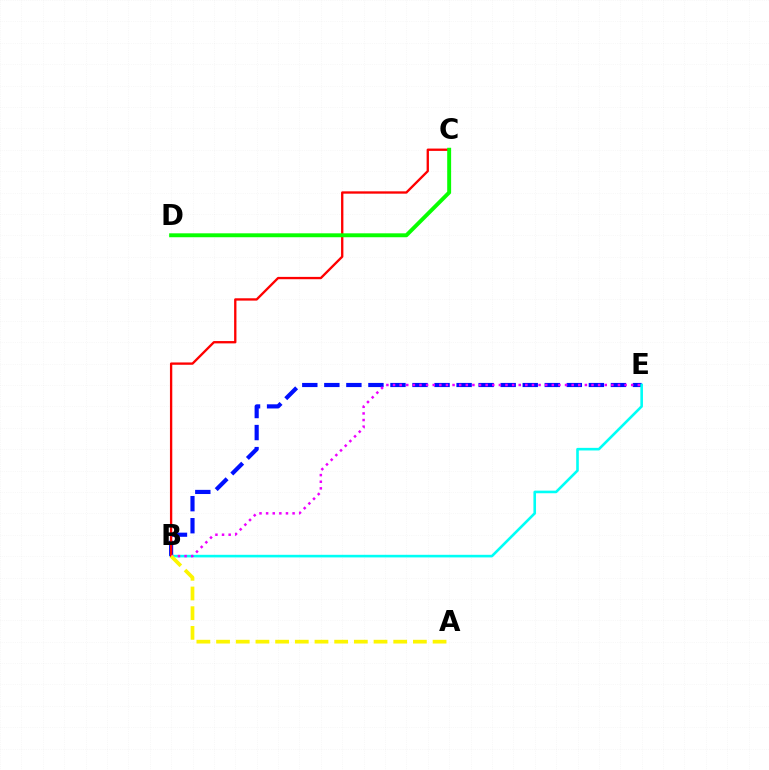{('B', 'E'): [{'color': '#0010ff', 'line_style': 'dashed', 'thickness': 2.99}, {'color': '#00fff6', 'line_style': 'solid', 'thickness': 1.88}, {'color': '#ee00ff', 'line_style': 'dotted', 'thickness': 1.8}], ('B', 'C'): [{'color': '#ff0000', 'line_style': 'solid', 'thickness': 1.68}], ('C', 'D'): [{'color': '#08ff00', 'line_style': 'solid', 'thickness': 2.82}], ('A', 'B'): [{'color': '#fcf500', 'line_style': 'dashed', 'thickness': 2.67}]}